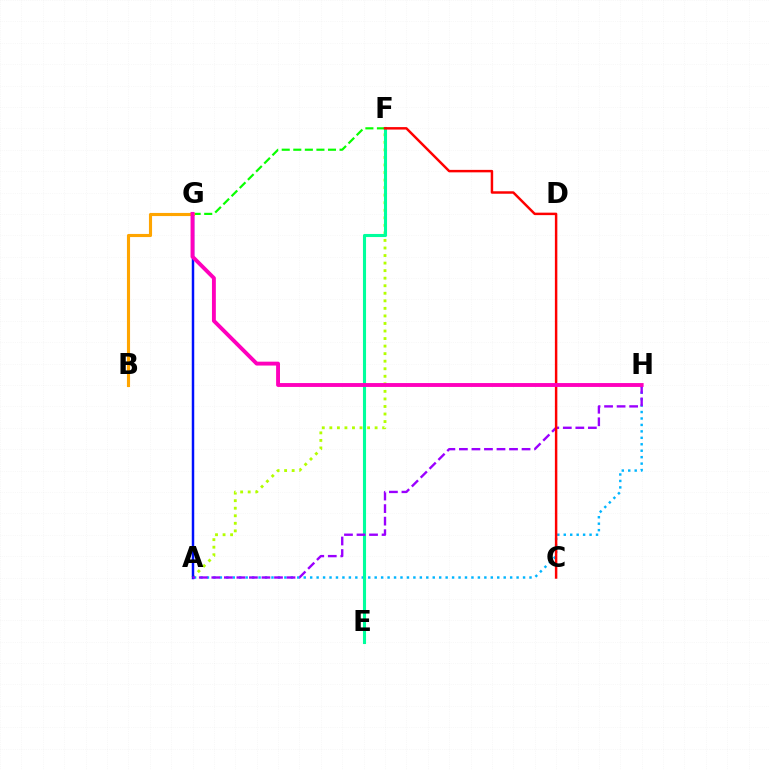{('A', 'F'): [{'color': '#b3ff00', 'line_style': 'dotted', 'thickness': 2.05}], ('A', 'G'): [{'color': '#0010ff', 'line_style': 'solid', 'thickness': 1.78}], ('F', 'G'): [{'color': '#08ff00', 'line_style': 'dashed', 'thickness': 1.57}], ('A', 'H'): [{'color': '#00b5ff', 'line_style': 'dotted', 'thickness': 1.75}, {'color': '#9b00ff', 'line_style': 'dashed', 'thickness': 1.7}], ('E', 'F'): [{'color': '#00ff9d', 'line_style': 'solid', 'thickness': 2.22}], ('B', 'G'): [{'color': '#ffa500', 'line_style': 'solid', 'thickness': 2.24}], ('C', 'F'): [{'color': '#ff0000', 'line_style': 'solid', 'thickness': 1.77}], ('G', 'H'): [{'color': '#ff00bd', 'line_style': 'solid', 'thickness': 2.8}]}